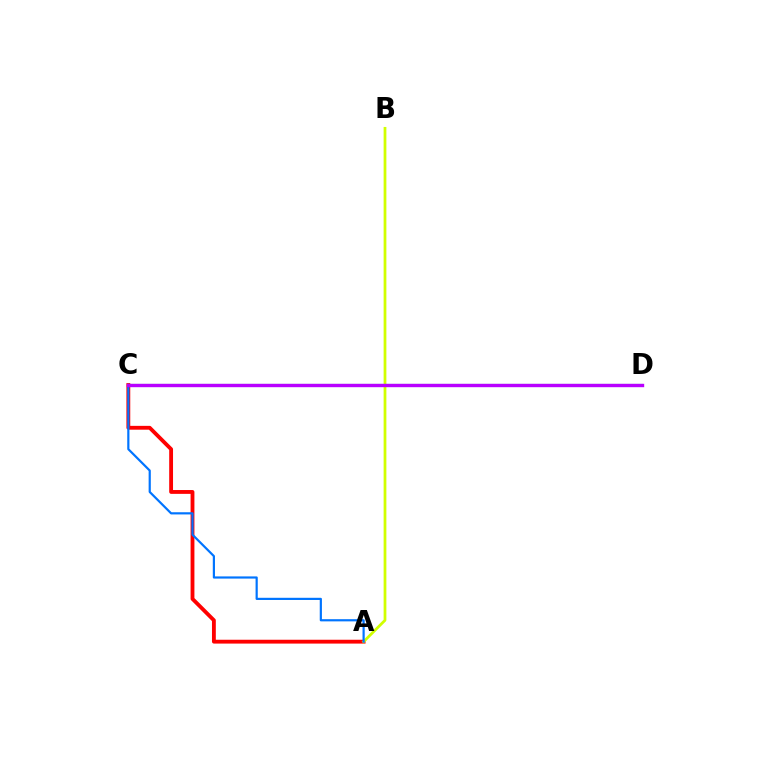{('A', 'C'): [{'color': '#ff0000', 'line_style': 'solid', 'thickness': 2.76}, {'color': '#0074ff', 'line_style': 'solid', 'thickness': 1.58}], ('A', 'B'): [{'color': '#d1ff00', 'line_style': 'solid', 'thickness': 1.99}], ('C', 'D'): [{'color': '#00ff5c', 'line_style': 'solid', 'thickness': 1.53}, {'color': '#b900ff', 'line_style': 'solid', 'thickness': 2.44}]}